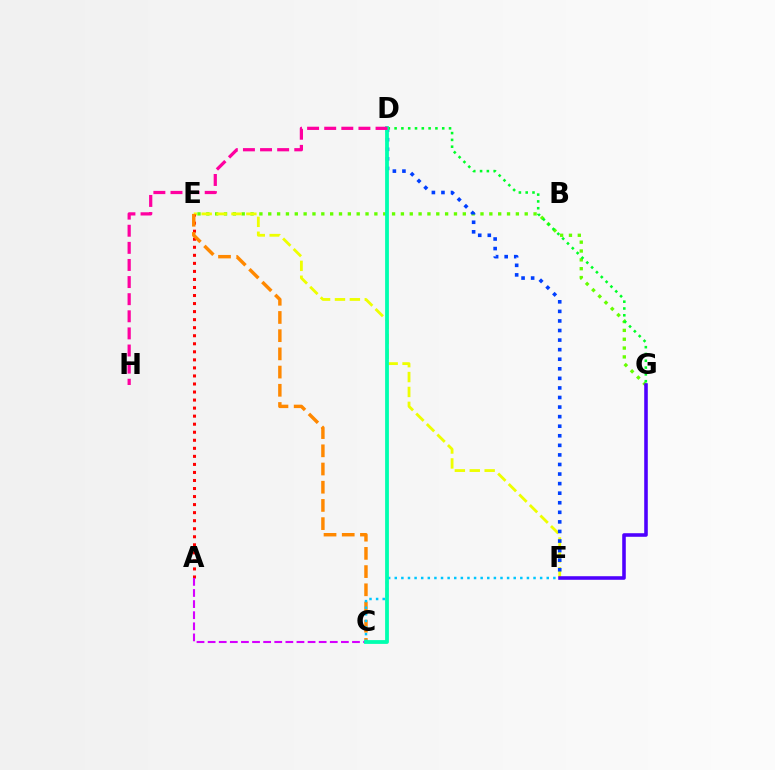{('E', 'G'): [{'color': '#66ff00', 'line_style': 'dotted', 'thickness': 2.4}], ('E', 'F'): [{'color': '#eeff00', 'line_style': 'dashed', 'thickness': 2.02}], ('A', 'E'): [{'color': '#ff0000', 'line_style': 'dotted', 'thickness': 2.18}], ('C', 'E'): [{'color': '#ff8800', 'line_style': 'dashed', 'thickness': 2.47}], ('C', 'F'): [{'color': '#00c7ff', 'line_style': 'dotted', 'thickness': 1.8}], ('D', 'F'): [{'color': '#003fff', 'line_style': 'dotted', 'thickness': 2.6}], ('A', 'C'): [{'color': '#d600ff', 'line_style': 'dashed', 'thickness': 1.51}], ('D', 'G'): [{'color': '#00ff27', 'line_style': 'dotted', 'thickness': 1.85}], ('C', 'D'): [{'color': '#00ffaf', 'line_style': 'solid', 'thickness': 2.73}], ('D', 'H'): [{'color': '#ff00a0', 'line_style': 'dashed', 'thickness': 2.32}], ('F', 'G'): [{'color': '#4f00ff', 'line_style': 'solid', 'thickness': 2.57}]}